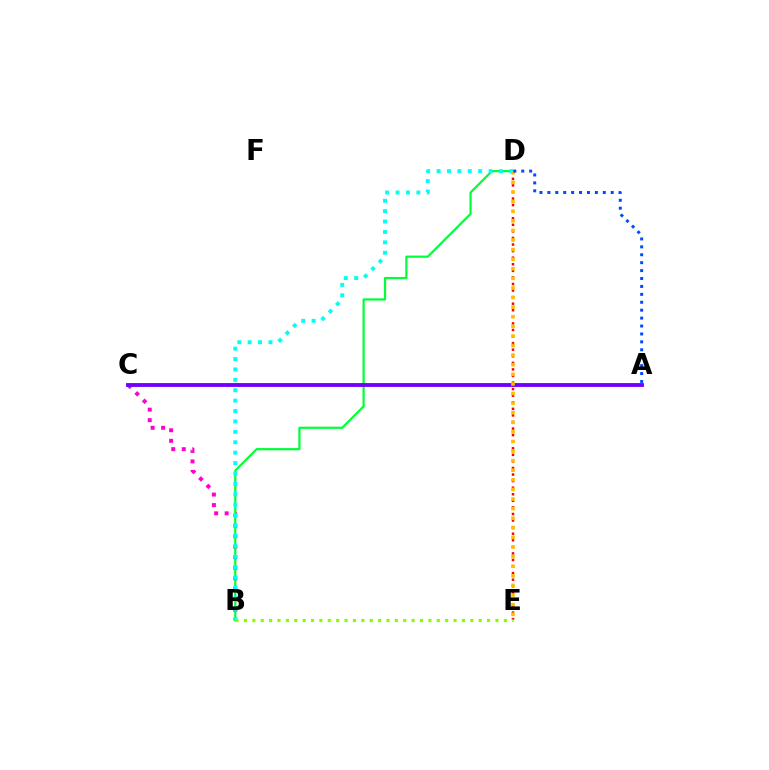{('B', 'C'): [{'color': '#ff00cf', 'line_style': 'dotted', 'thickness': 2.85}], ('D', 'E'): [{'color': '#ff0000', 'line_style': 'dotted', 'thickness': 1.79}, {'color': '#ffbd00', 'line_style': 'dotted', 'thickness': 2.61}], ('B', 'D'): [{'color': '#00ff39', 'line_style': 'solid', 'thickness': 1.6}, {'color': '#00fff6', 'line_style': 'dotted', 'thickness': 2.83}], ('A', 'C'): [{'color': '#7200ff', 'line_style': 'solid', 'thickness': 2.78}], ('A', 'D'): [{'color': '#004bff', 'line_style': 'dotted', 'thickness': 2.15}], ('B', 'E'): [{'color': '#84ff00', 'line_style': 'dotted', 'thickness': 2.28}]}